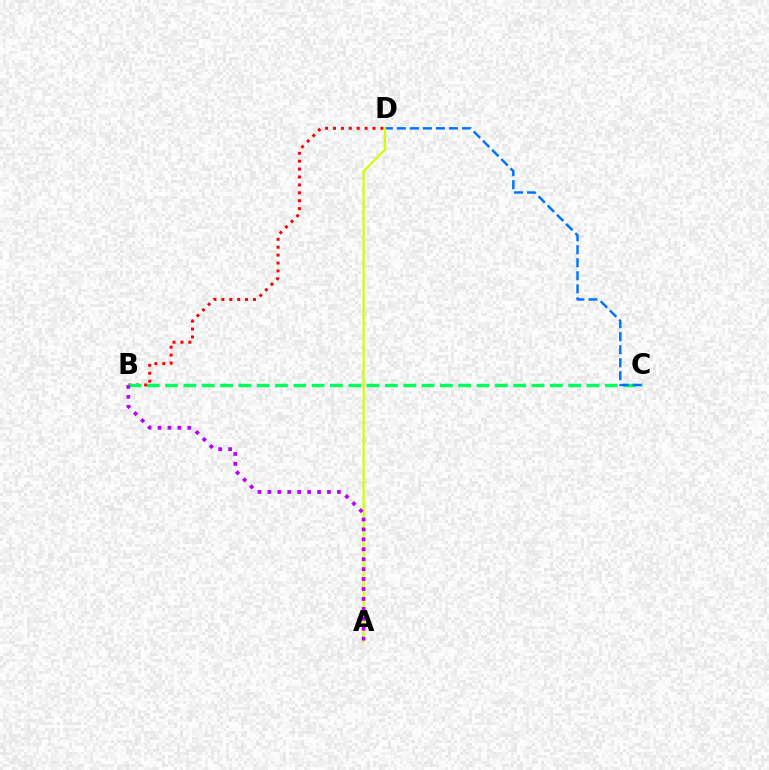{('B', 'D'): [{'color': '#ff0000', 'line_style': 'dotted', 'thickness': 2.15}], ('B', 'C'): [{'color': '#00ff5c', 'line_style': 'dashed', 'thickness': 2.49}], ('C', 'D'): [{'color': '#0074ff', 'line_style': 'dashed', 'thickness': 1.77}], ('A', 'D'): [{'color': '#d1ff00', 'line_style': 'solid', 'thickness': 1.57}], ('A', 'B'): [{'color': '#b900ff', 'line_style': 'dotted', 'thickness': 2.7}]}